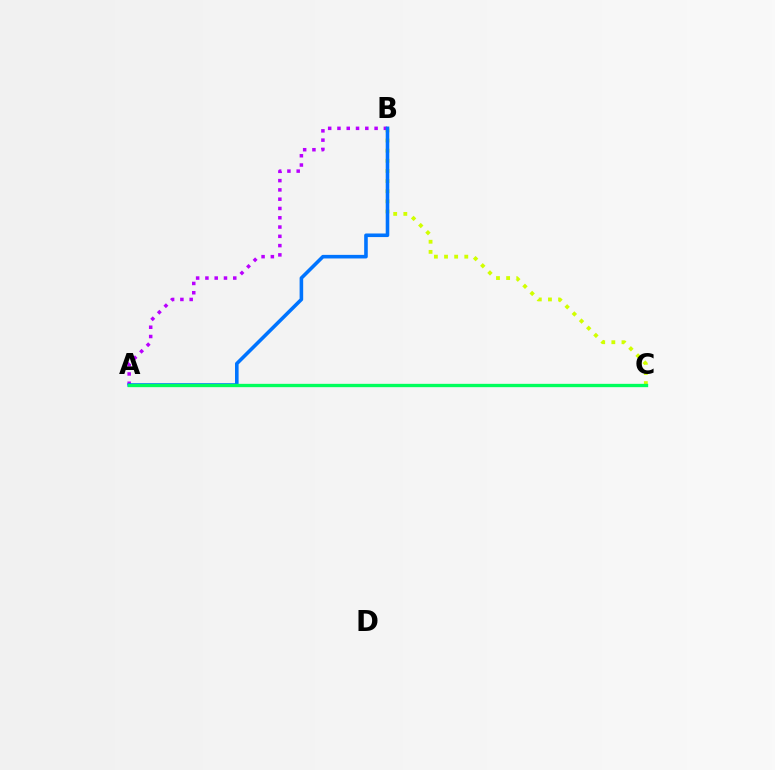{('B', 'C'): [{'color': '#d1ff00', 'line_style': 'dotted', 'thickness': 2.75}], ('A', 'C'): [{'color': '#ff0000', 'line_style': 'dashed', 'thickness': 1.97}, {'color': '#00ff5c', 'line_style': 'solid', 'thickness': 2.4}], ('A', 'B'): [{'color': '#b900ff', 'line_style': 'dotted', 'thickness': 2.52}, {'color': '#0074ff', 'line_style': 'solid', 'thickness': 2.58}]}